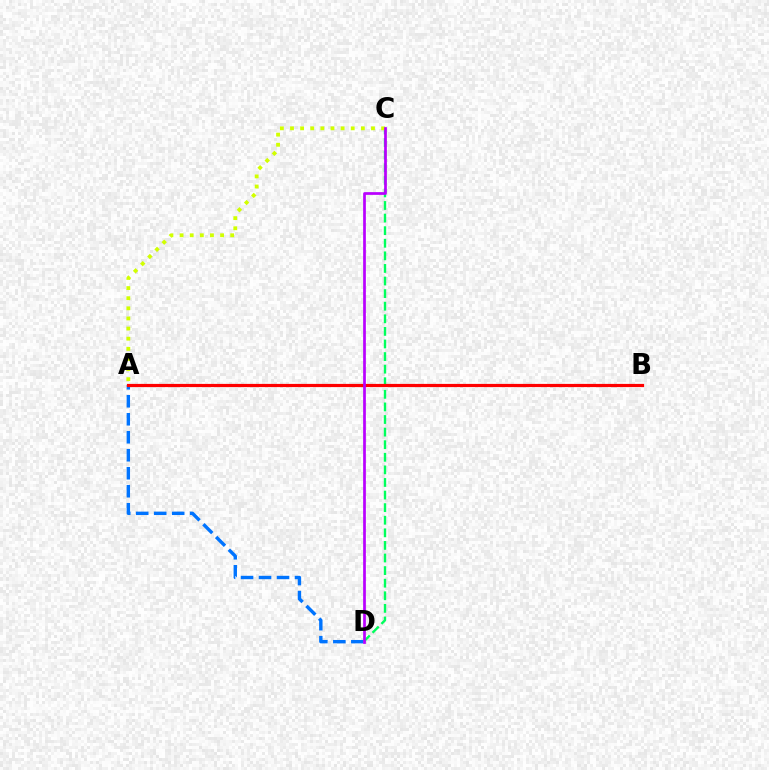{('C', 'D'): [{'color': '#00ff5c', 'line_style': 'dashed', 'thickness': 1.71}, {'color': '#b900ff', 'line_style': 'solid', 'thickness': 1.96}], ('A', 'C'): [{'color': '#d1ff00', 'line_style': 'dotted', 'thickness': 2.75}], ('A', 'D'): [{'color': '#0074ff', 'line_style': 'dashed', 'thickness': 2.44}], ('A', 'B'): [{'color': '#ff0000', 'line_style': 'solid', 'thickness': 2.3}]}